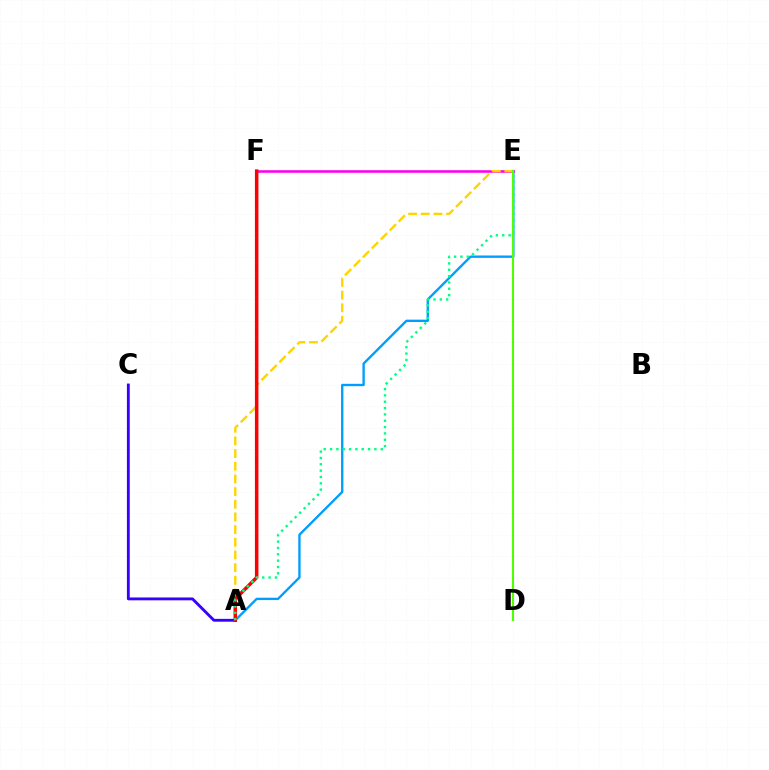{('A', 'E'): [{'color': '#009eff', 'line_style': 'solid', 'thickness': 1.7}, {'color': '#ffd500', 'line_style': 'dashed', 'thickness': 1.72}, {'color': '#00ff86', 'line_style': 'dotted', 'thickness': 1.72}], ('A', 'C'): [{'color': '#3700ff', 'line_style': 'solid', 'thickness': 2.05}], ('E', 'F'): [{'color': '#ff00ed', 'line_style': 'solid', 'thickness': 1.85}], ('A', 'F'): [{'color': '#ff0000', 'line_style': 'solid', 'thickness': 2.53}], ('D', 'E'): [{'color': '#4fff00', 'line_style': 'solid', 'thickness': 1.5}]}